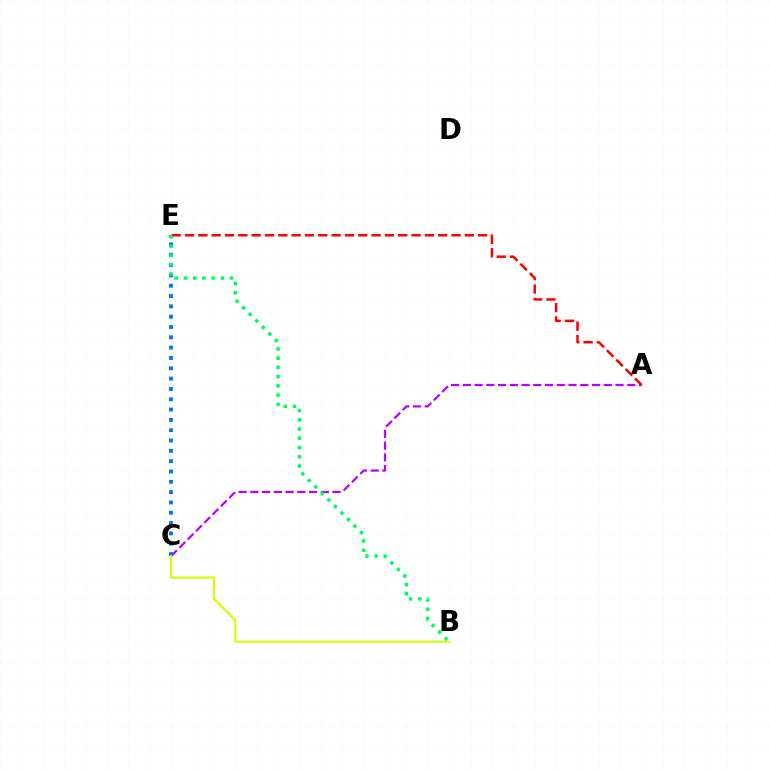{('A', 'C'): [{'color': '#b900ff', 'line_style': 'dashed', 'thickness': 1.6}], ('C', 'E'): [{'color': '#0074ff', 'line_style': 'dotted', 'thickness': 2.8}], ('A', 'E'): [{'color': '#ff0000', 'line_style': 'dashed', 'thickness': 1.81}], ('B', 'C'): [{'color': '#d1ff00', 'line_style': 'solid', 'thickness': 1.53}], ('B', 'E'): [{'color': '#00ff5c', 'line_style': 'dotted', 'thickness': 2.51}]}